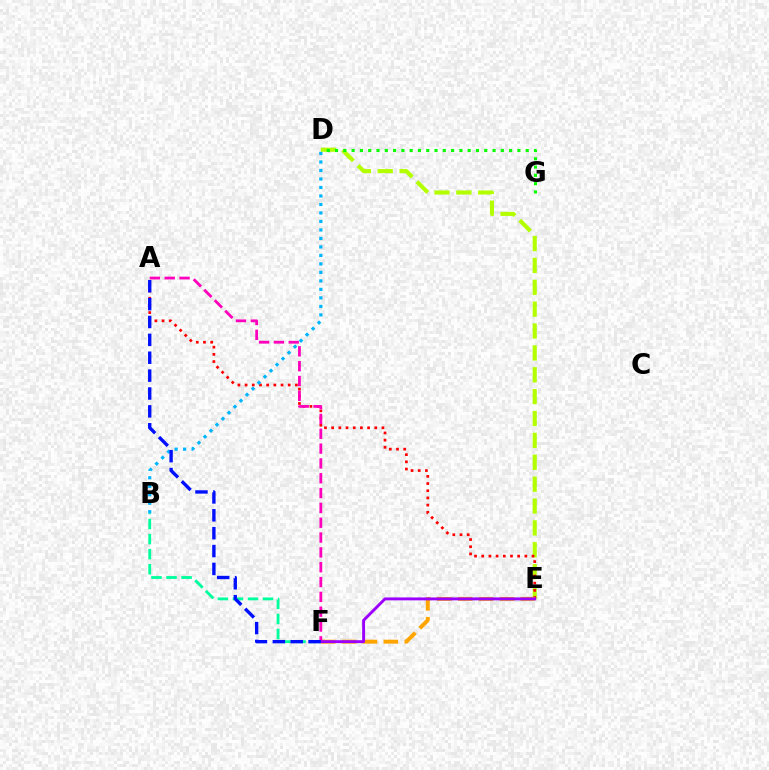{('B', 'F'): [{'color': '#00ff9d', 'line_style': 'dashed', 'thickness': 2.04}], ('D', 'E'): [{'color': '#b3ff00', 'line_style': 'dashed', 'thickness': 2.97}], ('A', 'E'): [{'color': '#ff0000', 'line_style': 'dotted', 'thickness': 1.95}], ('B', 'D'): [{'color': '#00b5ff', 'line_style': 'dotted', 'thickness': 2.31}], ('E', 'F'): [{'color': '#ffa500', 'line_style': 'dashed', 'thickness': 2.84}, {'color': '#9b00ff', 'line_style': 'solid', 'thickness': 2.09}], ('D', 'G'): [{'color': '#08ff00', 'line_style': 'dotted', 'thickness': 2.25}], ('A', 'F'): [{'color': '#ff00bd', 'line_style': 'dashed', 'thickness': 2.01}, {'color': '#0010ff', 'line_style': 'dashed', 'thickness': 2.43}]}